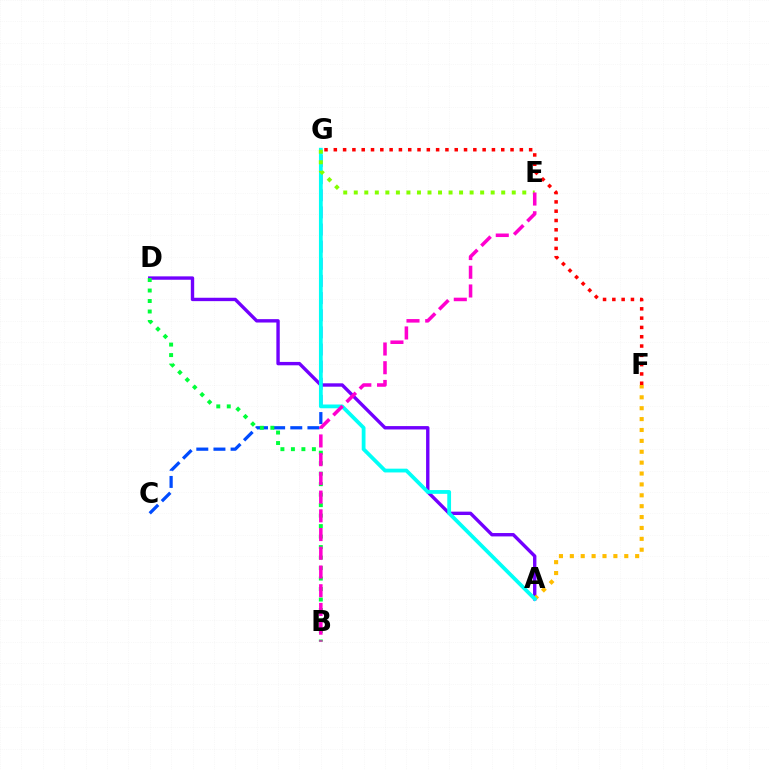{('A', 'D'): [{'color': '#7200ff', 'line_style': 'solid', 'thickness': 2.43}], ('C', 'G'): [{'color': '#004bff', 'line_style': 'dashed', 'thickness': 2.33}], ('A', 'F'): [{'color': '#ffbd00', 'line_style': 'dotted', 'thickness': 2.96}], ('B', 'D'): [{'color': '#00ff39', 'line_style': 'dotted', 'thickness': 2.85}], ('A', 'G'): [{'color': '#00fff6', 'line_style': 'solid', 'thickness': 2.72}], ('E', 'G'): [{'color': '#84ff00', 'line_style': 'dotted', 'thickness': 2.86}], ('F', 'G'): [{'color': '#ff0000', 'line_style': 'dotted', 'thickness': 2.53}], ('B', 'E'): [{'color': '#ff00cf', 'line_style': 'dashed', 'thickness': 2.54}]}